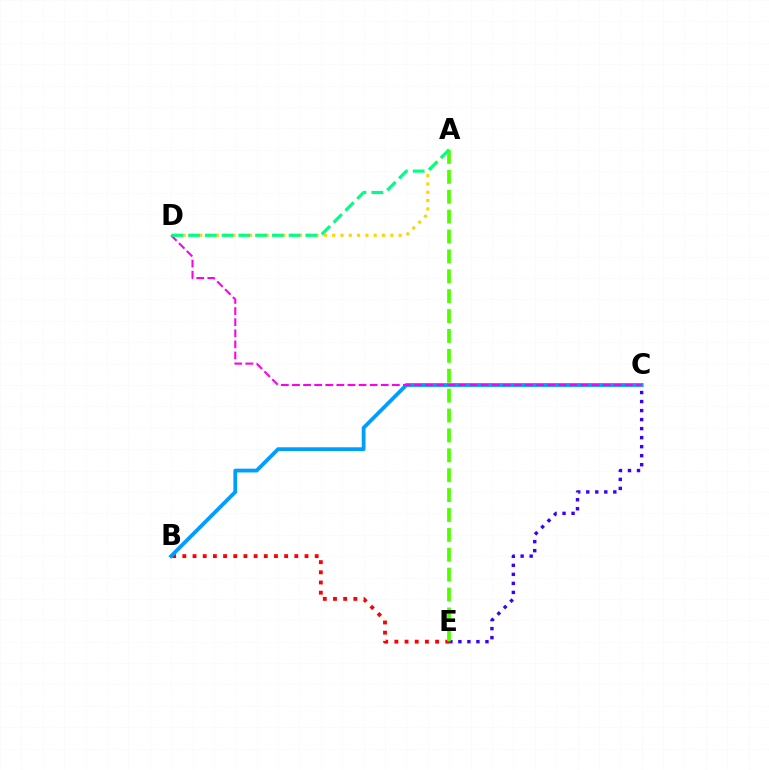{('C', 'E'): [{'color': '#3700ff', 'line_style': 'dotted', 'thickness': 2.45}], ('B', 'E'): [{'color': '#ff0000', 'line_style': 'dotted', 'thickness': 2.77}], ('B', 'C'): [{'color': '#009eff', 'line_style': 'solid', 'thickness': 2.73}], ('C', 'D'): [{'color': '#ff00ed', 'line_style': 'dashed', 'thickness': 1.51}], ('A', 'E'): [{'color': '#4fff00', 'line_style': 'dashed', 'thickness': 2.7}], ('A', 'D'): [{'color': '#ffd500', 'line_style': 'dotted', 'thickness': 2.26}, {'color': '#00ff86', 'line_style': 'dashed', 'thickness': 2.28}]}